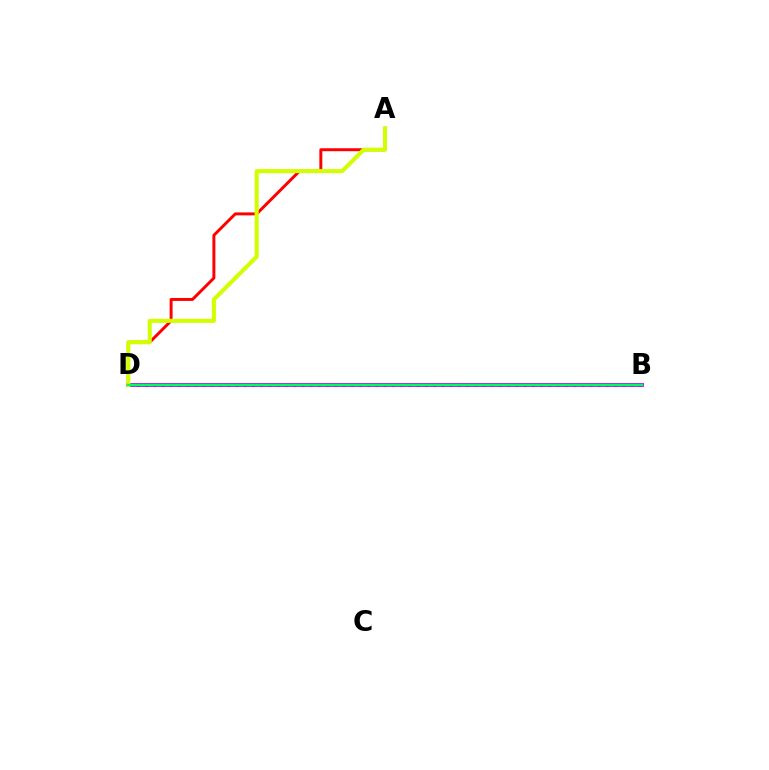{('A', 'D'): [{'color': '#ff0000', 'line_style': 'solid', 'thickness': 2.13}, {'color': '#d1ff00', 'line_style': 'solid', 'thickness': 2.94}], ('B', 'D'): [{'color': '#0074ff', 'line_style': 'dotted', 'thickness': 2.24}, {'color': '#b900ff', 'line_style': 'solid', 'thickness': 2.73}, {'color': '#00ff5c', 'line_style': 'solid', 'thickness': 1.62}]}